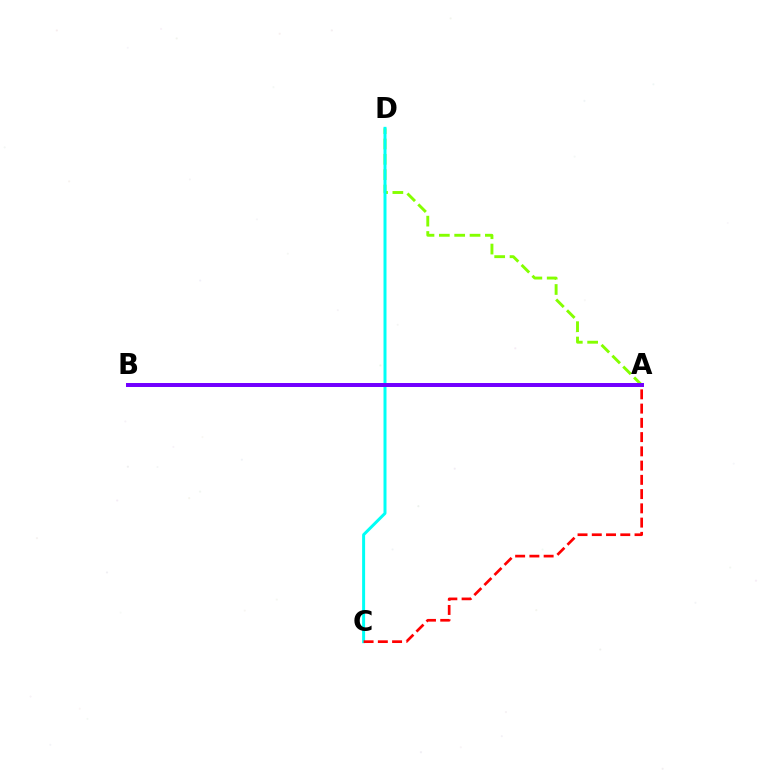{('A', 'D'): [{'color': '#84ff00', 'line_style': 'dashed', 'thickness': 2.08}], ('C', 'D'): [{'color': '#00fff6', 'line_style': 'solid', 'thickness': 2.15}], ('A', 'B'): [{'color': '#7200ff', 'line_style': 'solid', 'thickness': 2.87}], ('A', 'C'): [{'color': '#ff0000', 'line_style': 'dashed', 'thickness': 1.94}]}